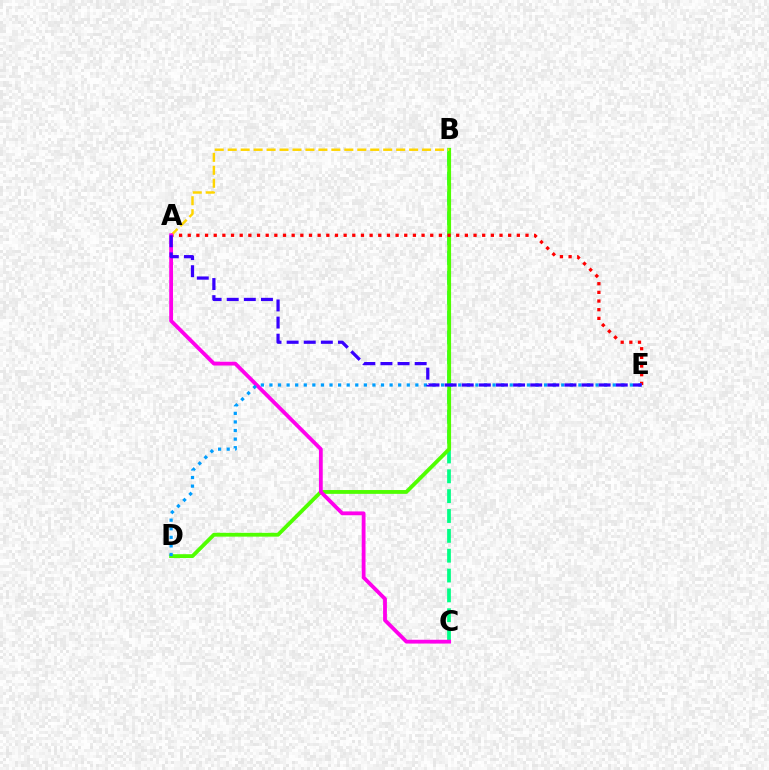{('B', 'C'): [{'color': '#00ff86', 'line_style': 'dashed', 'thickness': 2.7}], ('B', 'D'): [{'color': '#4fff00', 'line_style': 'solid', 'thickness': 2.75}], ('A', 'E'): [{'color': '#ff0000', 'line_style': 'dotted', 'thickness': 2.35}, {'color': '#3700ff', 'line_style': 'dashed', 'thickness': 2.32}], ('A', 'B'): [{'color': '#ffd500', 'line_style': 'dashed', 'thickness': 1.76}], ('A', 'C'): [{'color': '#ff00ed', 'line_style': 'solid', 'thickness': 2.74}], ('D', 'E'): [{'color': '#009eff', 'line_style': 'dotted', 'thickness': 2.33}]}